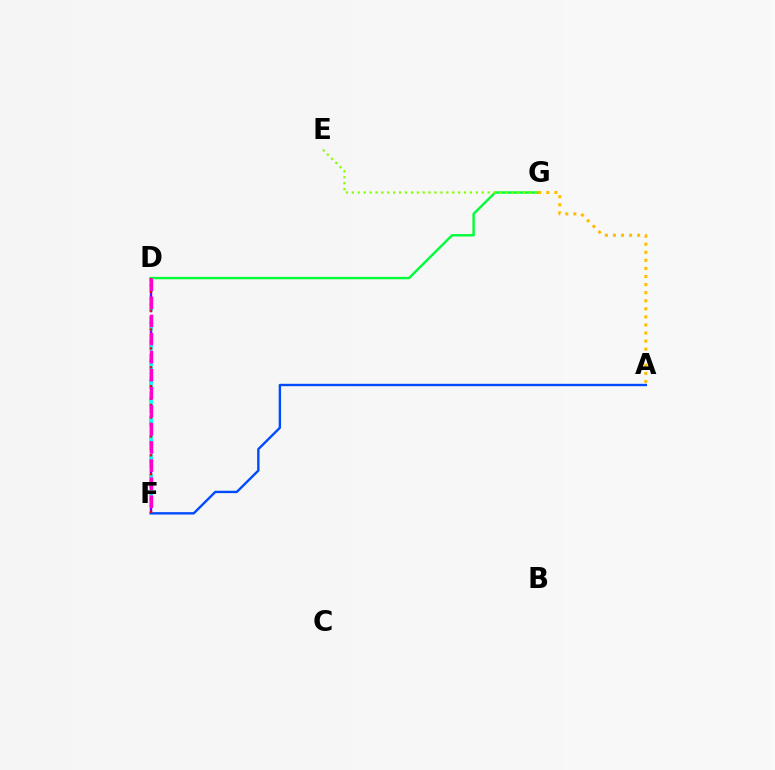{('D', 'G'): [{'color': '#00ff39', 'line_style': 'solid', 'thickness': 1.74}], ('D', 'F'): [{'color': '#7200ff', 'line_style': 'dashed', 'thickness': 1.73}, {'color': '#00fff6', 'line_style': 'dashed', 'thickness': 2.66}, {'color': '#ff0000', 'line_style': 'dotted', 'thickness': 1.71}, {'color': '#ff00cf', 'line_style': 'dashed', 'thickness': 2.46}], ('E', 'G'): [{'color': '#84ff00', 'line_style': 'dotted', 'thickness': 1.6}], ('A', 'F'): [{'color': '#004bff', 'line_style': 'solid', 'thickness': 1.71}], ('A', 'G'): [{'color': '#ffbd00', 'line_style': 'dotted', 'thickness': 2.19}]}